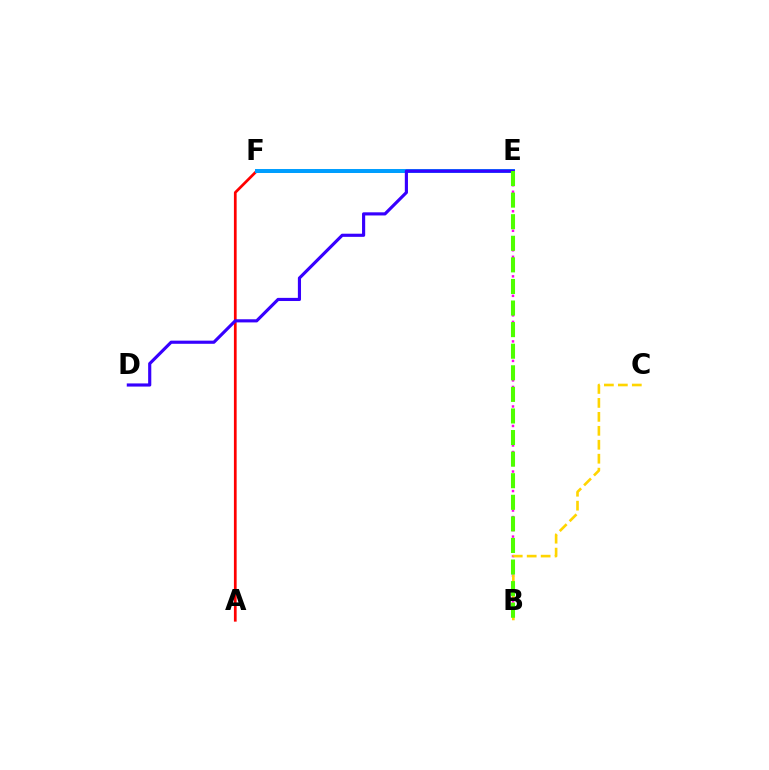{('A', 'F'): [{'color': '#ff0000', 'line_style': 'solid', 'thickness': 1.96}], ('B', 'E'): [{'color': '#ff00ed', 'line_style': 'dotted', 'thickness': 1.77}, {'color': '#4fff00', 'line_style': 'dashed', 'thickness': 2.93}], ('E', 'F'): [{'color': '#00ff86', 'line_style': 'solid', 'thickness': 2.03}, {'color': '#009eff', 'line_style': 'solid', 'thickness': 2.86}], ('B', 'C'): [{'color': '#ffd500', 'line_style': 'dashed', 'thickness': 1.9}], ('D', 'E'): [{'color': '#3700ff', 'line_style': 'solid', 'thickness': 2.26}]}